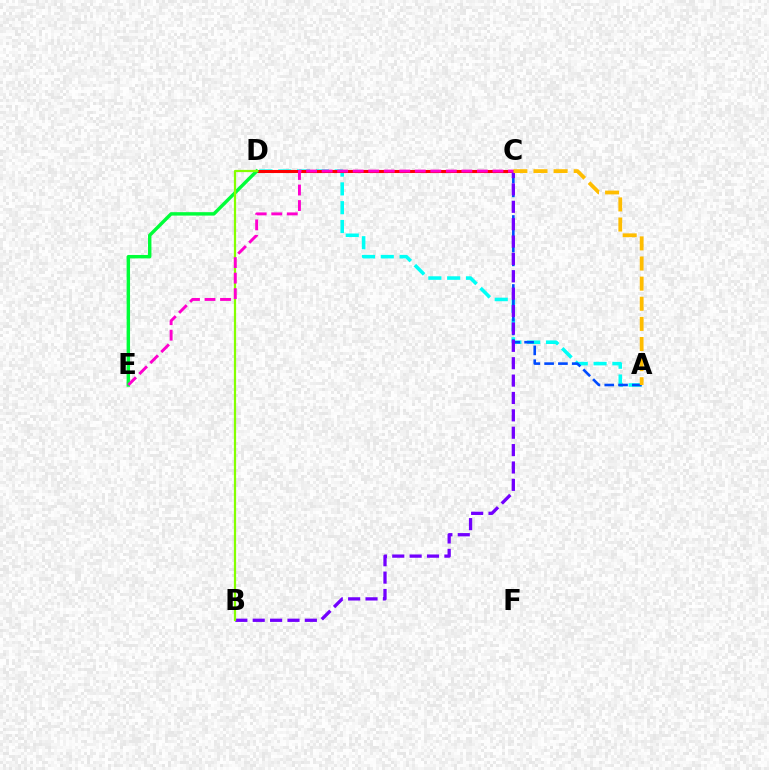{('A', 'D'): [{'color': '#00fff6', 'line_style': 'dashed', 'thickness': 2.56}], ('C', 'D'): [{'color': '#ff0000', 'line_style': 'solid', 'thickness': 2.2}], ('A', 'C'): [{'color': '#004bff', 'line_style': 'dashed', 'thickness': 1.87}, {'color': '#ffbd00', 'line_style': 'dashed', 'thickness': 2.73}], ('D', 'E'): [{'color': '#00ff39', 'line_style': 'solid', 'thickness': 2.46}], ('B', 'C'): [{'color': '#7200ff', 'line_style': 'dashed', 'thickness': 2.36}], ('B', 'D'): [{'color': '#84ff00', 'line_style': 'solid', 'thickness': 1.6}], ('C', 'E'): [{'color': '#ff00cf', 'line_style': 'dashed', 'thickness': 2.11}]}